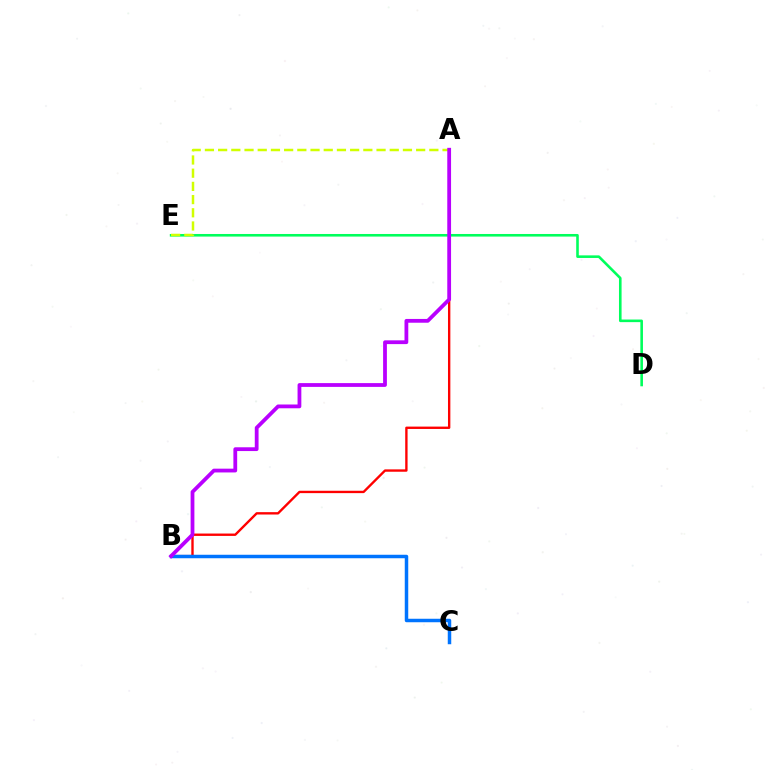{('A', 'B'): [{'color': '#ff0000', 'line_style': 'solid', 'thickness': 1.7}, {'color': '#b900ff', 'line_style': 'solid', 'thickness': 2.72}], ('D', 'E'): [{'color': '#00ff5c', 'line_style': 'solid', 'thickness': 1.87}], ('A', 'E'): [{'color': '#d1ff00', 'line_style': 'dashed', 'thickness': 1.79}], ('B', 'C'): [{'color': '#0074ff', 'line_style': 'solid', 'thickness': 2.51}]}